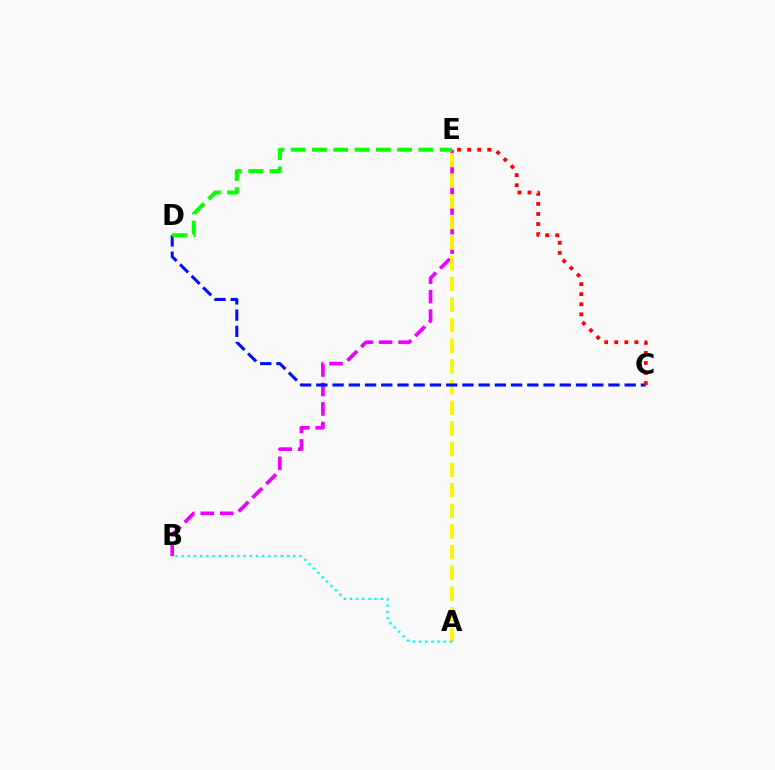{('B', 'E'): [{'color': '#ee00ff', 'line_style': 'dashed', 'thickness': 2.65}], ('A', 'E'): [{'color': '#fcf500', 'line_style': 'dashed', 'thickness': 2.8}], ('C', 'D'): [{'color': '#0010ff', 'line_style': 'dashed', 'thickness': 2.2}], ('C', 'E'): [{'color': '#ff0000', 'line_style': 'dotted', 'thickness': 2.73}], ('A', 'B'): [{'color': '#00fff6', 'line_style': 'dotted', 'thickness': 1.68}], ('D', 'E'): [{'color': '#08ff00', 'line_style': 'dashed', 'thickness': 2.89}]}